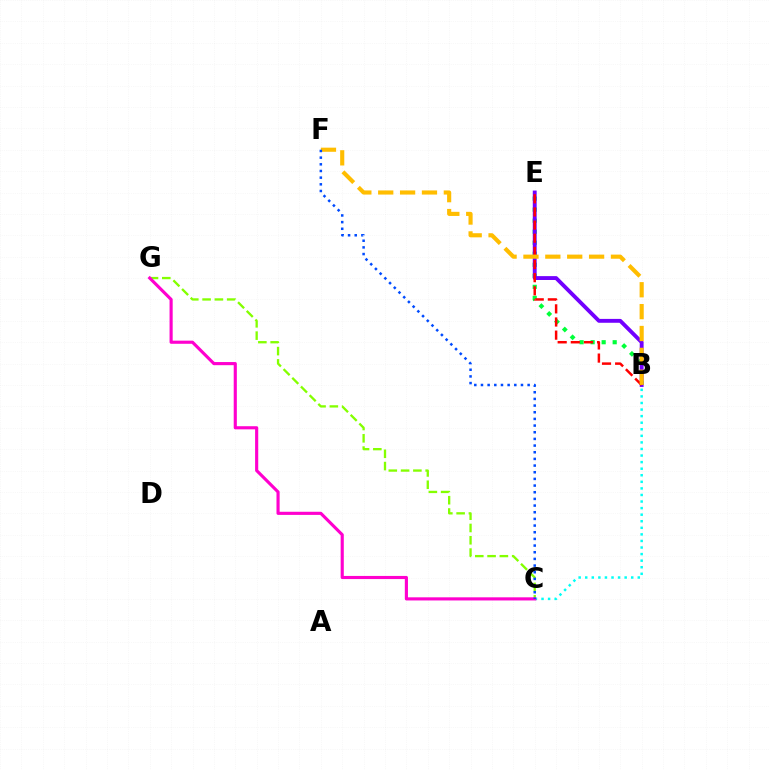{('B', 'E'): [{'color': '#00ff39', 'line_style': 'dotted', 'thickness': 3.0}, {'color': '#7200ff', 'line_style': 'solid', 'thickness': 2.79}, {'color': '#ff0000', 'line_style': 'dashed', 'thickness': 1.79}], ('C', 'G'): [{'color': '#84ff00', 'line_style': 'dashed', 'thickness': 1.67}, {'color': '#ff00cf', 'line_style': 'solid', 'thickness': 2.26}], ('B', 'C'): [{'color': '#00fff6', 'line_style': 'dotted', 'thickness': 1.79}], ('B', 'F'): [{'color': '#ffbd00', 'line_style': 'dashed', 'thickness': 2.97}], ('C', 'F'): [{'color': '#004bff', 'line_style': 'dotted', 'thickness': 1.81}]}